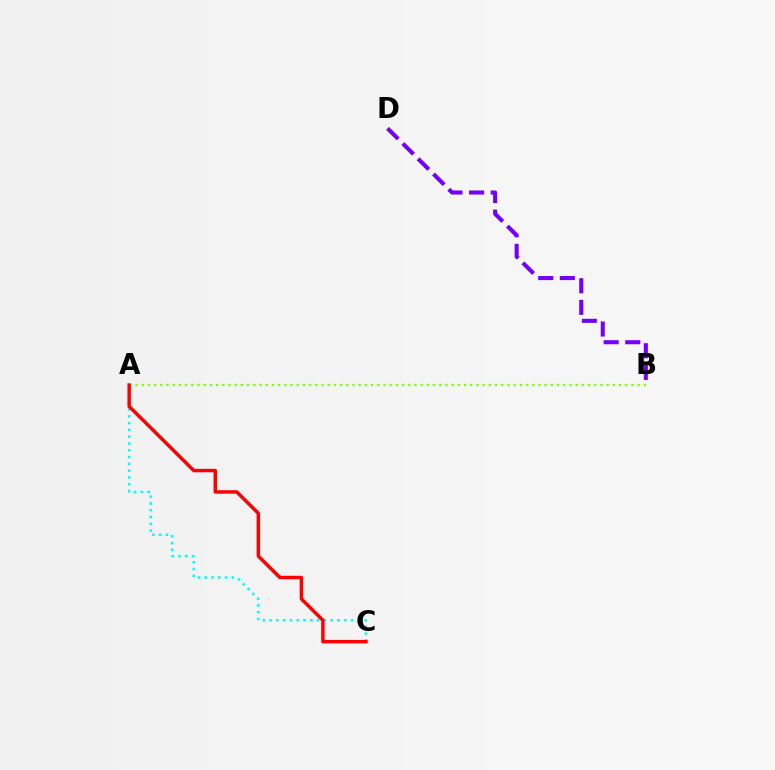{('A', 'C'): [{'color': '#00fff6', 'line_style': 'dotted', 'thickness': 1.85}, {'color': '#ff0000', 'line_style': 'solid', 'thickness': 2.49}], ('A', 'B'): [{'color': '#84ff00', 'line_style': 'dotted', 'thickness': 1.68}], ('B', 'D'): [{'color': '#7200ff', 'line_style': 'dashed', 'thickness': 2.93}]}